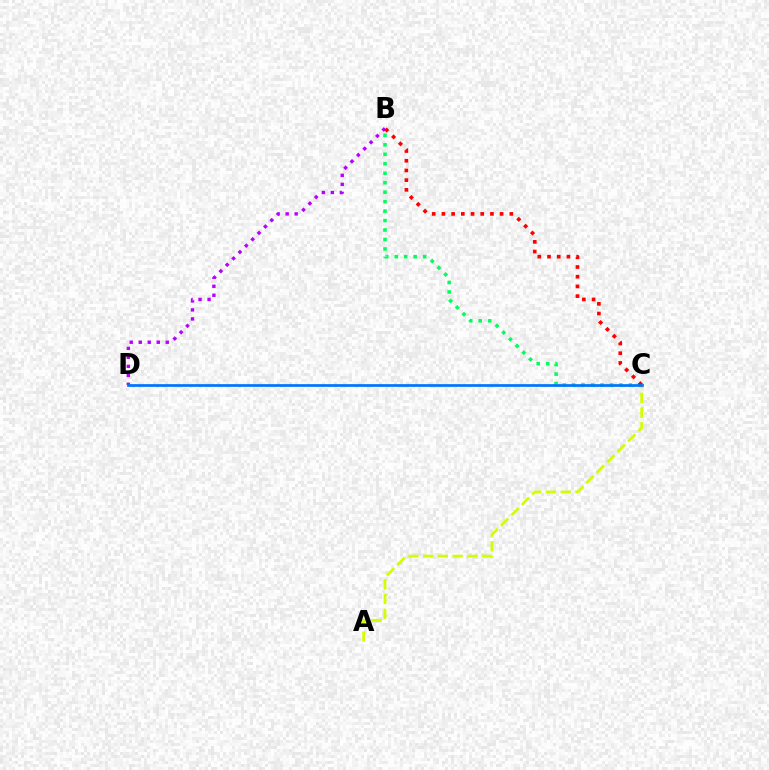{('B', 'D'): [{'color': '#b900ff', 'line_style': 'dotted', 'thickness': 2.45}], ('B', 'C'): [{'color': '#00ff5c', 'line_style': 'dotted', 'thickness': 2.57}, {'color': '#ff0000', 'line_style': 'dotted', 'thickness': 2.64}], ('A', 'C'): [{'color': '#d1ff00', 'line_style': 'dashed', 'thickness': 2.0}], ('C', 'D'): [{'color': '#0074ff', 'line_style': 'solid', 'thickness': 1.95}]}